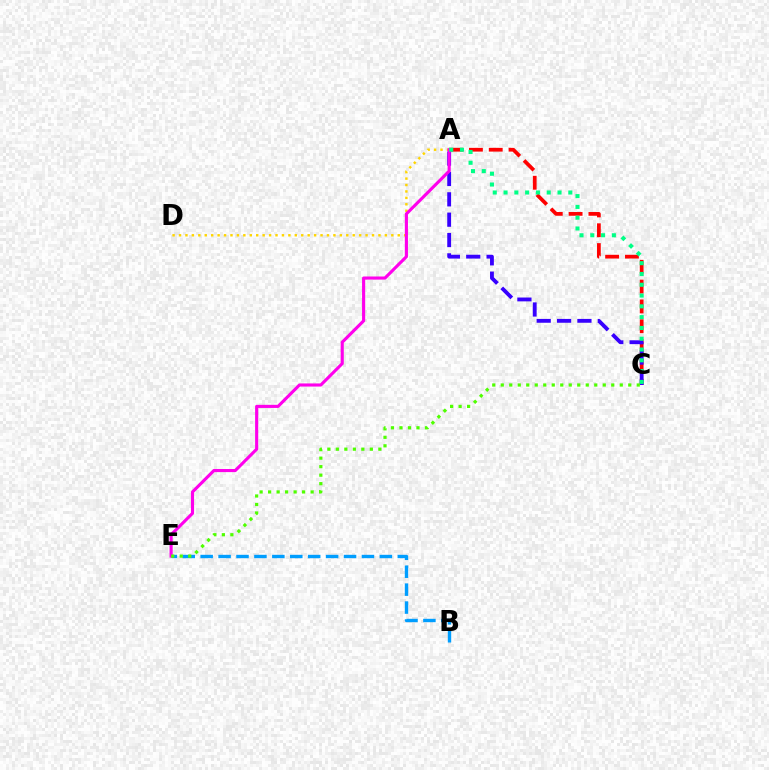{('B', 'E'): [{'color': '#009eff', 'line_style': 'dashed', 'thickness': 2.43}], ('A', 'C'): [{'color': '#ff0000', 'line_style': 'dashed', 'thickness': 2.69}, {'color': '#3700ff', 'line_style': 'dashed', 'thickness': 2.77}, {'color': '#00ff86', 'line_style': 'dotted', 'thickness': 2.93}], ('A', 'D'): [{'color': '#ffd500', 'line_style': 'dotted', 'thickness': 1.75}], ('A', 'E'): [{'color': '#ff00ed', 'line_style': 'solid', 'thickness': 2.25}], ('C', 'E'): [{'color': '#4fff00', 'line_style': 'dotted', 'thickness': 2.31}]}